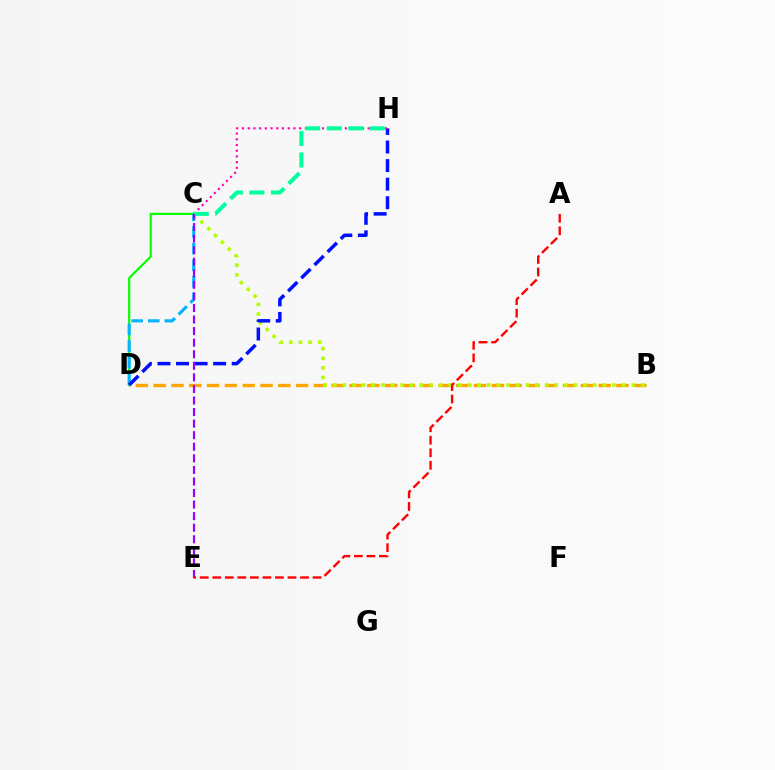{('B', 'D'): [{'color': '#ffa500', 'line_style': 'dashed', 'thickness': 2.42}], ('C', 'D'): [{'color': '#08ff00', 'line_style': 'solid', 'thickness': 1.59}, {'color': '#00b5ff', 'line_style': 'dashed', 'thickness': 2.26}], ('B', 'C'): [{'color': '#b3ff00', 'line_style': 'dotted', 'thickness': 2.62}], ('D', 'H'): [{'color': '#0010ff', 'line_style': 'dashed', 'thickness': 2.52}], ('C', 'H'): [{'color': '#ff00bd', 'line_style': 'dotted', 'thickness': 1.55}, {'color': '#00ff9d', 'line_style': 'dashed', 'thickness': 2.92}], ('C', 'E'): [{'color': '#9b00ff', 'line_style': 'dashed', 'thickness': 1.57}], ('A', 'E'): [{'color': '#ff0000', 'line_style': 'dashed', 'thickness': 1.7}]}